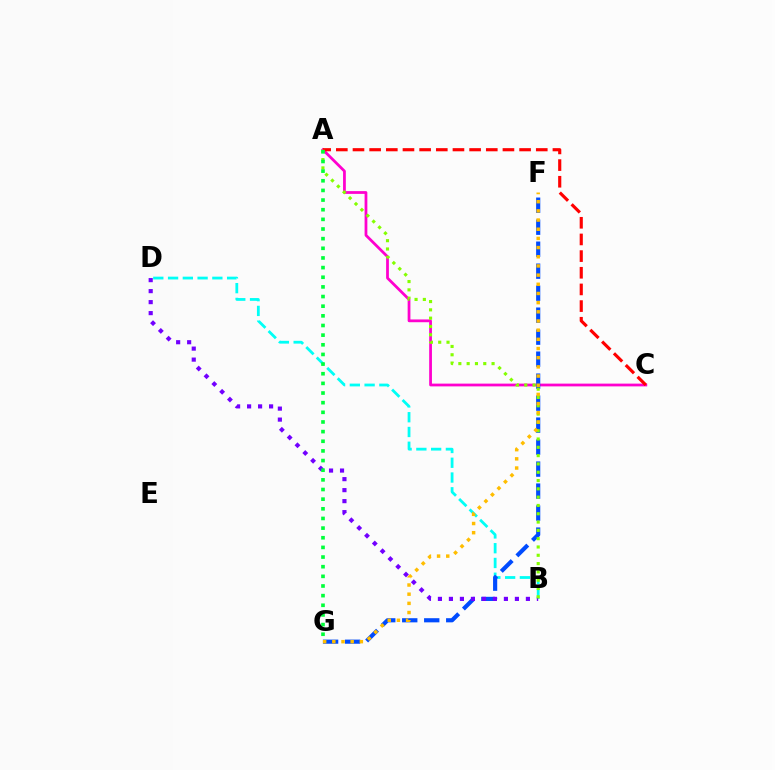{('A', 'C'): [{'color': '#ff00cf', 'line_style': 'solid', 'thickness': 1.99}, {'color': '#ff0000', 'line_style': 'dashed', 'thickness': 2.26}], ('B', 'D'): [{'color': '#00fff6', 'line_style': 'dashed', 'thickness': 2.01}, {'color': '#7200ff', 'line_style': 'dotted', 'thickness': 2.99}], ('F', 'G'): [{'color': '#004bff', 'line_style': 'dashed', 'thickness': 2.99}, {'color': '#ffbd00', 'line_style': 'dotted', 'thickness': 2.49}], ('A', 'B'): [{'color': '#84ff00', 'line_style': 'dotted', 'thickness': 2.26}], ('A', 'G'): [{'color': '#00ff39', 'line_style': 'dotted', 'thickness': 2.62}]}